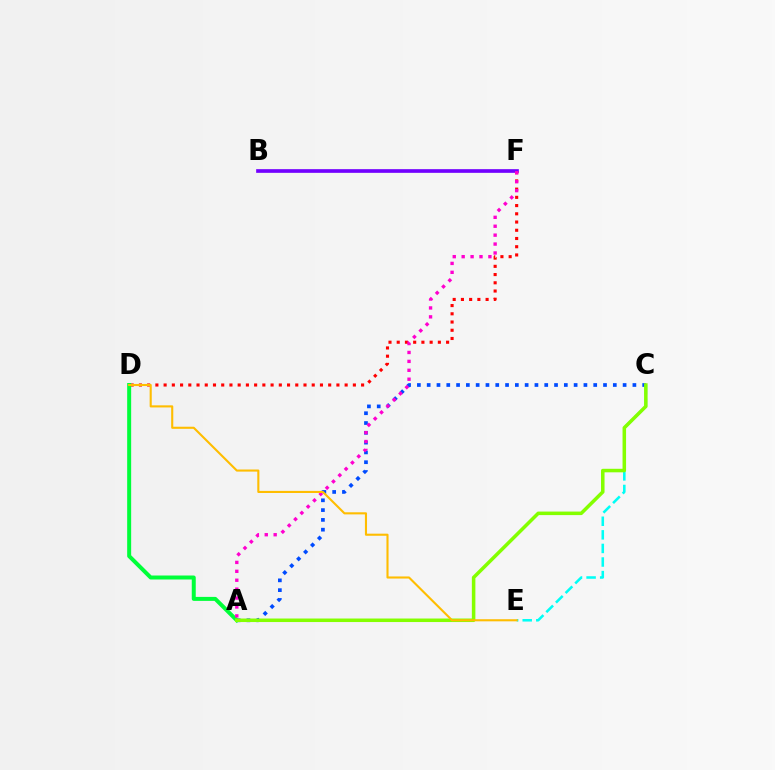{('D', 'F'): [{'color': '#ff0000', 'line_style': 'dotted', 'thickness': 2.24}], ('A', 'C'): [{'color': '#004bff', 'line_style': 'dotted', 'thickness': 2.66}, {'color': '#84ff00', 'line_style': 'solid', 'thickness': 2.54}], ('A', 'D'): [{'color': '#00ff39', 'line_style': 'solid', 'thickness': 2.87}], ('B', 'F'): [{'color': '#7200ff', 'line_style': 'solid', 'thickness': 2.64}], ('A', 'F'): [{'color': '#ff00cf', 'line_style': 'dotted', 'thickness': 2.42}], ('C', 'E'): [{'color': '#00fff6', 'line_style': 'dashed', 'thickness': 1.85}], ('D', 'E'): [{'color': '#ffbd00', 'line_style': 'solid', 'thickness': 1.51}]}